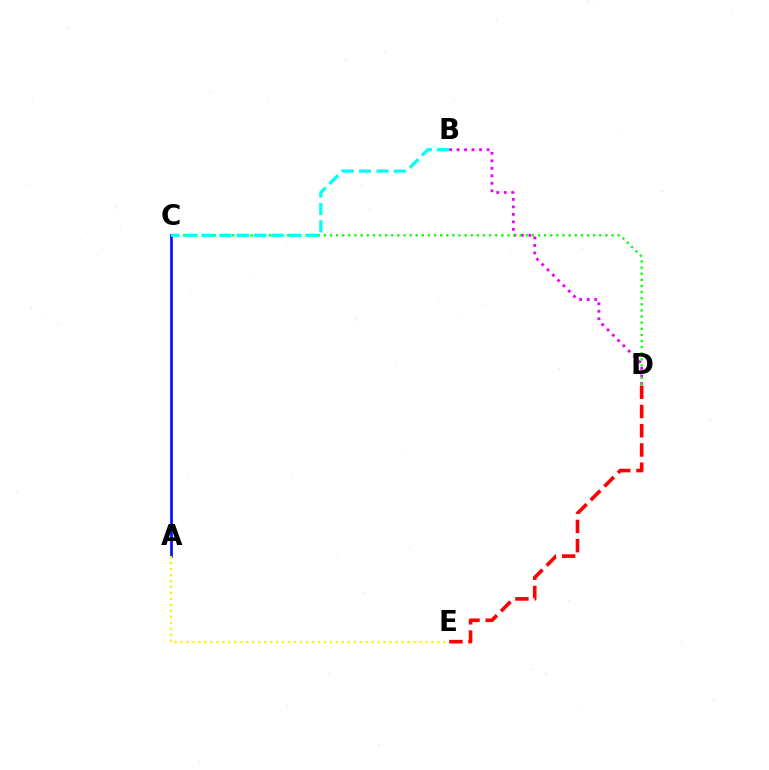{('A', 'C'): [{'color': '#0010ff', 'line_style': 'solid', 'thickness': 1.93}], ('B', 'D'): [{'color': '#ee00ff', 'line_style': 'dotted', 'thickness': 2.04}], ('D', 'E'): [{'color': '#ff0000', 'line_style': 'dashed', 'thickness': 2.62}], ('C', 'D'): [{'color': '#08ff00', 'line_style': 'dotted', 'thickness': 1.66}], ('A', 'E'): [{'color': '#fcf500', 'line_style': 'dotted', 'thickness': 1.62}], ('B', 'C'): [{'color': '#00fff6', 'line_style': 'dashed', 'thickness': 2.36}]}